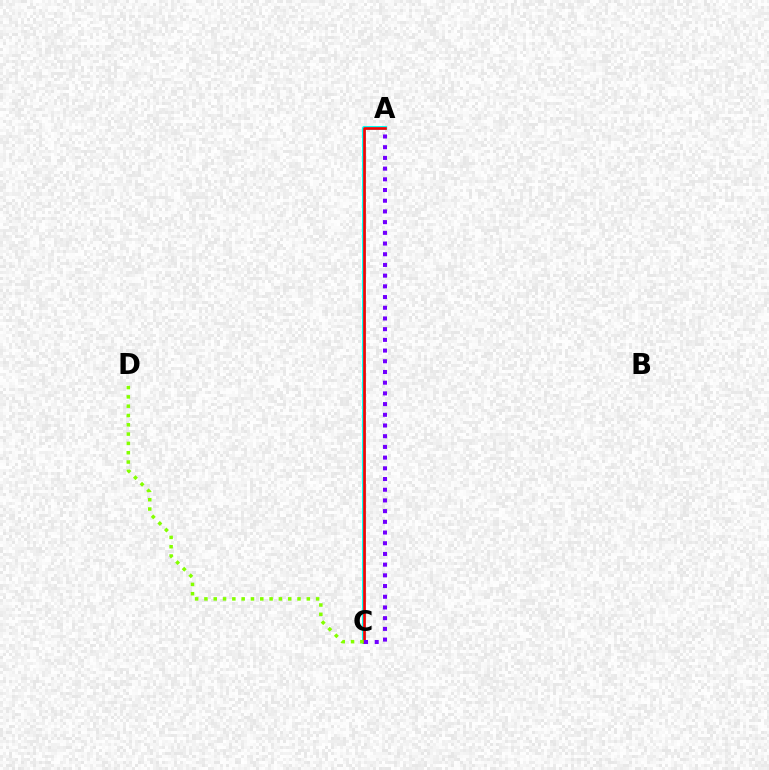{('A', 'C'): [{'color': '#00fff6', 'line_style': 'solid', 'thickness': 2.84}, {'color': '#ff0000', 'line_style': 'solid', 'thickness': 1.9}, {'color': '#7200ff', 'line_style': 'dotted', 'thickness': 2.91}], ('C', 'D'): [{'color': '#84ff00', 'line_style': 'dotted', 'thickness': 2.53}]}